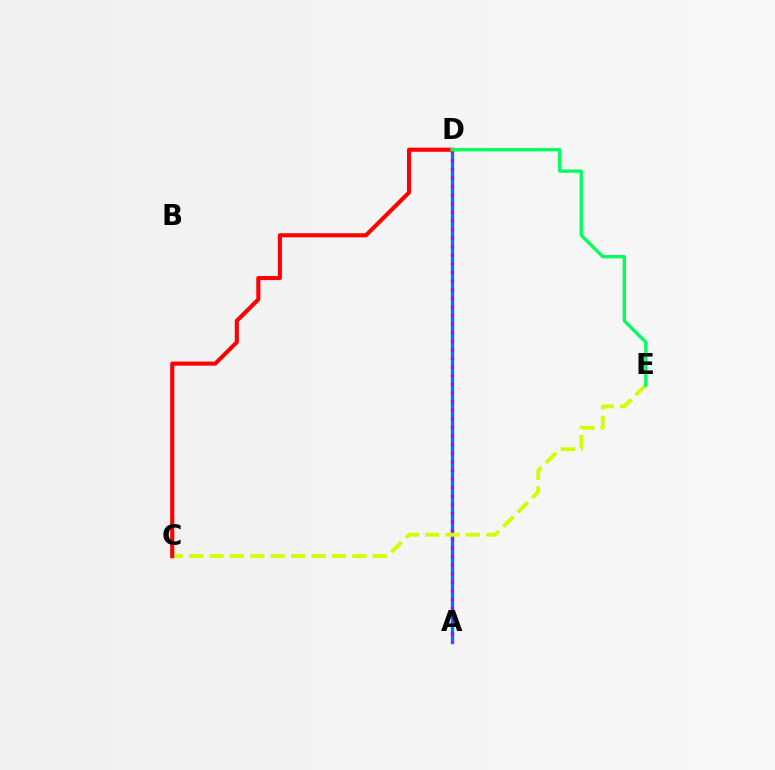{('A', 'D'): [{'color': '#0074ff', 'line_style': 'solid', 'thickness': 2.39}, {'color': '#b900ff', 'line_style': 'dotted', 'thickness': 2.34}], ('C', 'E'): [{'color': '#d1ff00', 'line_style': 'dashed', 'thickness': 2.77}], ('C', 'D'): [{'color': '#ff0000', 'line_style': 'solid', 'thickness': 2.95}], ('D', 'E'): [{'color': '#00ff5c', 'line_style': 'solid', 'thickness': 2.38}]}